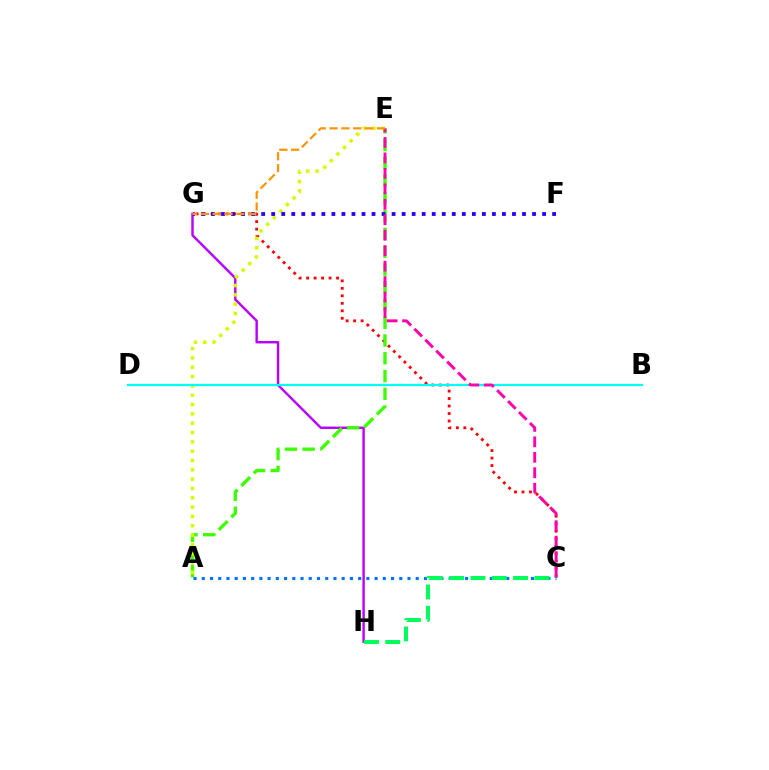{('C', 'G'): [{'color': '#ff0000', 'line_style': 'dotted', 'thickness': 2.03}], ('G', 'H'): [{'color': '#b900ff', 'line_style': 'solid', 'thickness': 1.74}], ('A', 'E'): [{'color': '#3dff00', 'line_style': 'dashed', 'thickness': 2.41}, {'color': '#d1ff00', 'line_style': 'dotted', 'thickness': 2.53}], ('B', 'D'): [{'color': '#00fff6', 'line_style': 'solid', 'thickness': 1.61}], ('F', 'G'): [{'color': '#2500ff', 'line_style': 'dotted', 'thickness': 2.73}], ('C', 'E'): [{'color': '#ff00ac', 'line_style': 'dashed', 'thickness': 2.1}], ('A', 'C'): [{'color': '#0074ff', 'line_style': 'dotted', 'thickness': 2.24}], ('C', 'H'): [{'color': '#00ff5c', 'line_style': 'dashed', 'thickness': 2.9}], ('E', 'G'): [{'color': '#ff9400', 'line_style': 'dashed', 'thickness': 1.61}]}